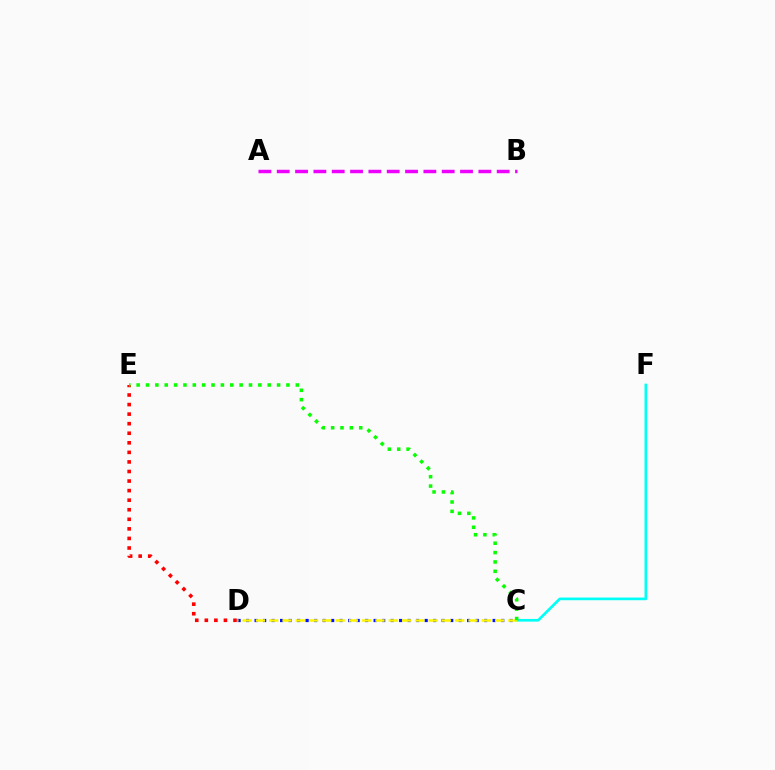{('A', 'B'): [{'color': '#ee00ff', 'line_style': 'dashed', 'thickness': 2.49}], ('C', 'F'): [{'color': '#00fff6', 'line_style': 'solid', 'thickness': 1.92}], ('D', 'E'): [{'color': '#ff0000', 'line_style': 'dotted', 'thickness': 2.6}], ('C', 'D'): [{'color': '#0010ff', 'line_style': 'dotted', 'thickness': 2.31}, {'color': '#fcf500', 'line_style': 'dashed', 'thickness': 1.8}], ('C', 'E'): [{'color': '#08ff00', 'line_style': 'dotted', 'thickness': 2.54}]}